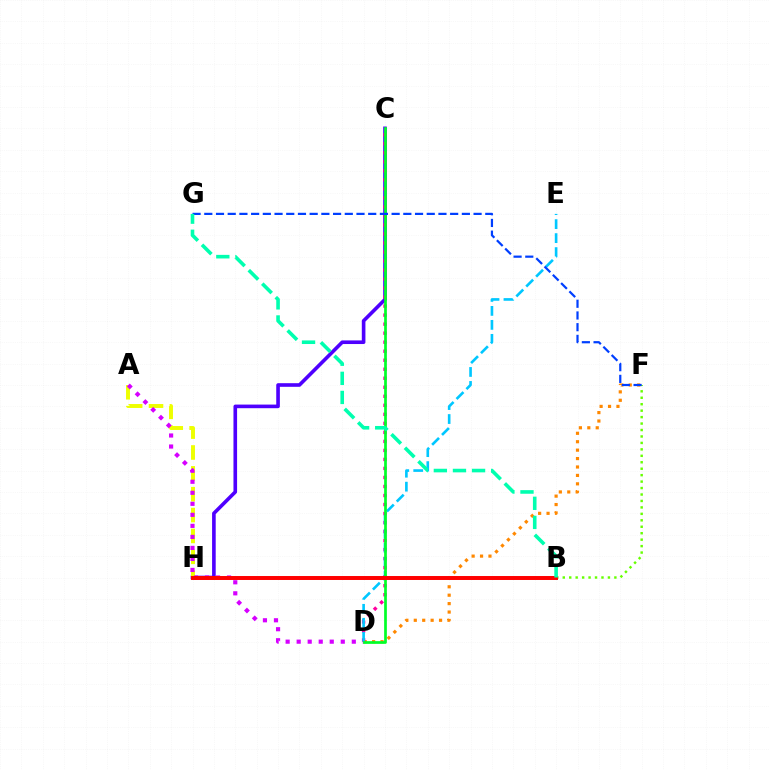{('D', 'F'): [{'color': '#ff8800', 'line_style': 'dotted', 'thickness': 2.29}], ('C', 'H'): [{'color': '#4f00ff', 'line_style': 'solid', 'thickness': 2.61}], ('A', 'H'): [{'color': '#eeff00', 'line_style': 'dashed', 'thickness': 2.83}], ('A', 'D'): [{'color': '#d600ff', 'line_style': 'dotted', 'thickness': 3.0}], ('C', 'D'): [{'color': '#ff00a0', 'line_style': 'dotted', 'thickness': 2.45}, {'color': '#00ff27', 'line_style': 'solid', 'thickness': 1.95}], ('D', 'E'): [{'color': '#00c7ff', 'line_style': 'dashed', 'thickness': 1.9}], ('B', 'F'): [{'color': '#66ff00', 'line_style': 'dotted', 'thickness': 1.75}], ('B', 'H'): [{'color': '#ff0000', 'line_style': 'solid', 'thickness': 2.85}], ('F', 'G'): [{'color': '#003fff', 'line_style': 'dashed', 'thickness': 1.59}], ('B', 'G'): [{'color': '#00ffaf', 'line_style': 'dashed', 'thickness': 2.59}]}